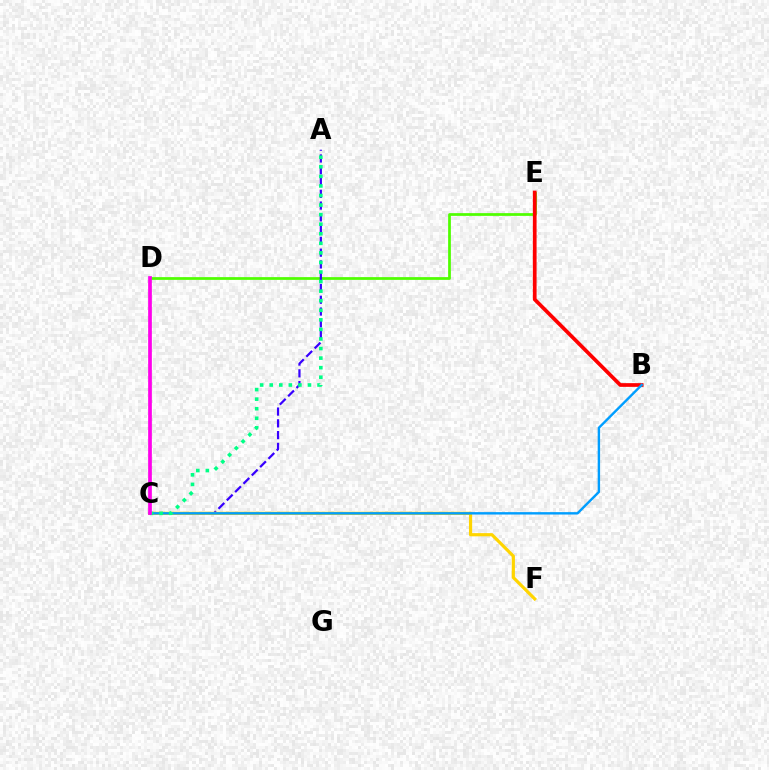{('D', 'E'): [{'color': '#4fff00', 'line_style': 'solid', 'thickness': 1.97}], ('A', 'C'): [{'color': '#3700ff', 'line_style': 'dashed', 'thickness': 1.6}, {'color': '#00ff86', 'line_style': 'dotted', 'thickness': 2.6}], ('C', 'F'): [{'color': '#ffd500', 'line_style': 'solid', 'thickness': 2.29}], ('B', 'E'): [{'color': '#ff0000', 'line_style': 'solid', 'thickness': 2.67}], ('B', 'C'): [{'color': '#009eff', 'line_style': 'solid', 'thickness': 1.73}], ('C', 'D'): [{'color': '#ff00ed', 'line_style': 'solid', 'thickness': 2.67}]}